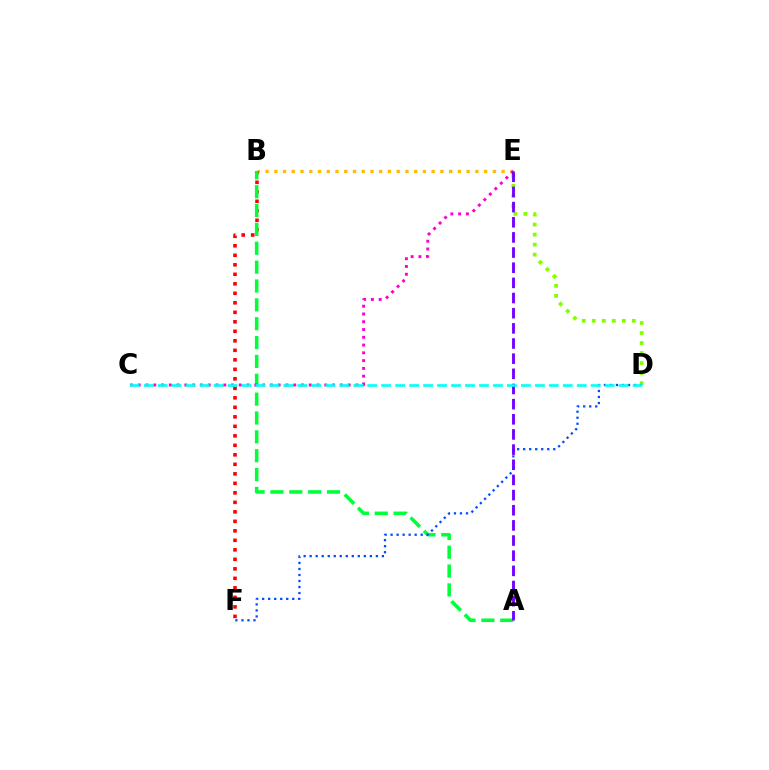{('B', 'E'): [{'color': '#ffbd00', 'line_style': 'dotted', 'thickness': 2.38}], ('B', 'F'): [{'color': '#ff0000', 'line_style': 'dotted', 'thickness': 2.58}], ('D', 'E'): [{'color': '#84ff00', 'line_style': 'dotted', 'thickness': 2.72}], ('A', 'B'): [{'color': '#00ff39', 'line_style': 'dashed', 'thickness': 2.56}], ('D', 'F'): [{'color': '#004bff', 'line_style': 'dotted', 'thickness': 1.64}], ('C', 'E'): [{'color': '#ff00cf', 'line_style': 'dotted', 'thickness': 2.11}], ('A', 'E'): [{'color': '#7200ff', 'line_style': 'dashed', 'thickness': 2.06}], ('C', 'D'): [{'color': '#00fff6', 'line_style': 'dashed', 'thickness': 1.9}]}